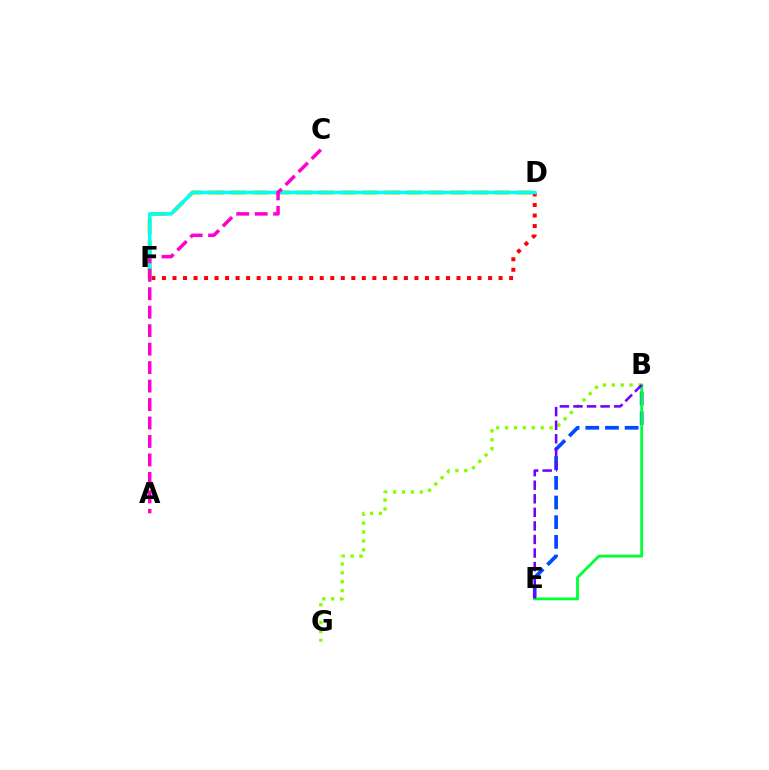{('B', 'E'): [{'color': '#004bff', 'line_style': 'dashed', 'thickness': 2.67}, {'color': '#00ff39', 'line_style': 'solid', 'thickness': 2.04}, {'color': '#7200ff', 'line_style': 'dashed', 'thickness': 1.84}], ('D', 'F'): [{'color': '#ffbd00', 'line_style': 'dashed', 'thickness': 2.99}, {'color': '#ff0000', 'line_style': 'dotted', 'thickness': 2.86}, {'color': '#00fff6', 'line_style': 'solid', 'thickness': 2.58}], ('B', 'G'): [{'color': '#84ff00', 'line_style': 'dotted', 'thickness': 2.41}], ('A', 'C'): [{'color': '#ff00cf', 'line_style': 'dashed', 'thickness': 2.51}]}